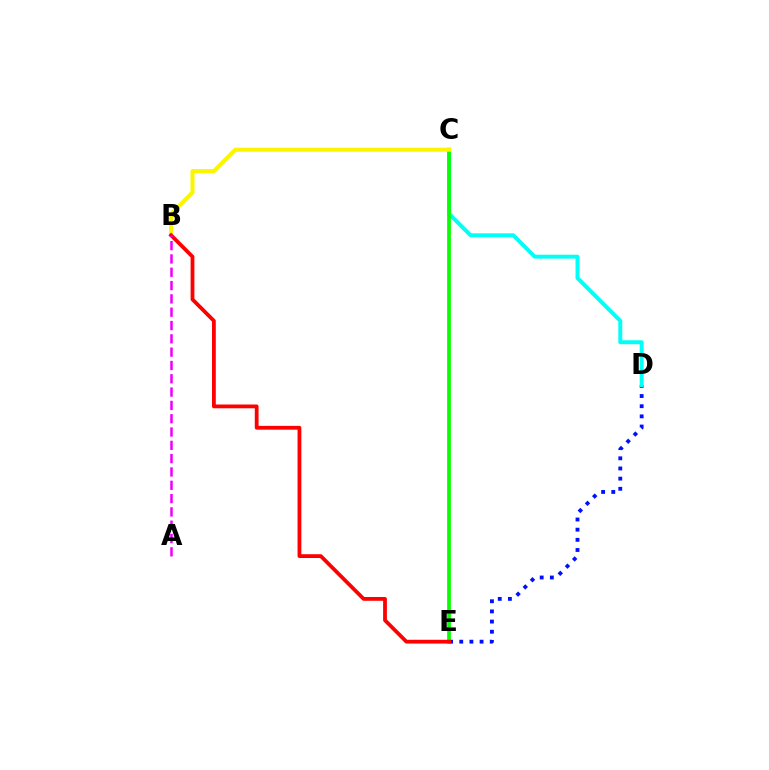{('D', 'E'): [{'color': '#0010ff', 'line_style': 'dotted', 'thickness': 2.76}], ('C', 'D'): [{'color': '#00fff6', 'line_style': 'solid', 'thickness': 2.84}], ('C', 'E'): [{'color': '#08ff00', 'line_style': 'solid', 'thickness': 2.69}], ('B', 'C'): [{'color': '#fcf500', 'line_style': 'solid', 'thickness': 2.91}], ('B', 'E'): [{'color': '#ff0000', 'line_style': 'solid', 'thickness': 2.73}], ('A', 'B'): [{'color': '#ee00ff', 'line_style': 'dashed', 'thickness': 1.81}]}